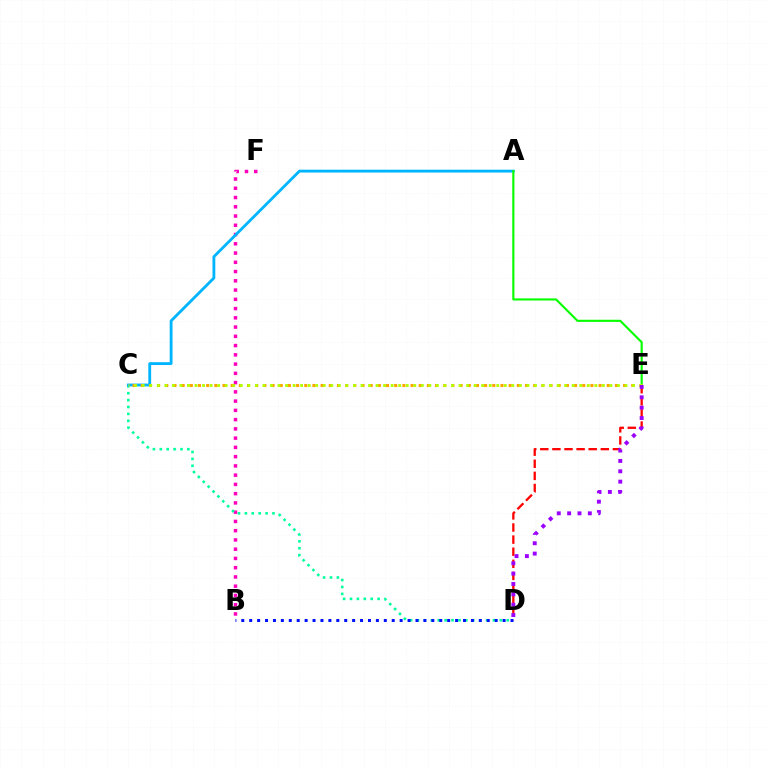{('D', 'E'): [{'color': '#ff0000', 'line_style': 'dashed', 'thickness': 1.64}, {'color': '#9b00ff', 'line_style': 'dotted', 'thickness': 2.81}], ('B', 'F'): [{'color': '#ff00bd', 'line_style': 'dotted', 'thickness': 2.51}], ('C', 'D'): [{'color': '#00ff9d', 'line_style': 'dotted', 'thickness': 1.87}], ('A', 'C'): [{'color': '#00b5ff', 'line_style': 'solid', 'thickness': 2.04}], ('A', 'E'): [{'color': '#08ff00', 'line_style': 'solid', 'thickness': 1.54}], ('B', 'D'): [{'color': '#0010ff', 'line_style': 'dotted', 'thickness': 2.15}], ('C', 'E'): [{'color': '#ffa500', 'line_style': 'dotted', 'thickness': 2.22}, {'color': '#b3ff00', 'line_style': 'dotted', 'thickness': 2.05}]}